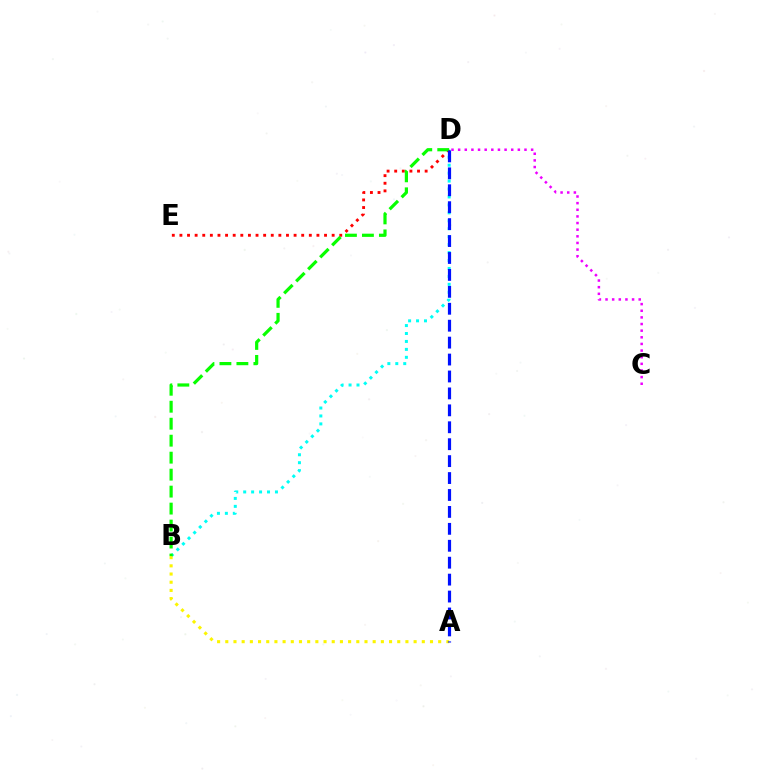{('B', 'D'): [{'color': '#00fff6', 'line_style': 'dotted', 'thickness': 2.16}, {'color': '#08ff00', 'line_style': 'dashed', 'thickness': 2.31}], ('C', 'D'): [{'color': '#ee00ff', 'line_style': 'dotted', 'thickness': 1.8}], ('D', 'E'): [{'color': '#ff0000', 'line_style': 'dotted', 'thickness': 2.07}], ('A', 'B'): [{'color': '#fcf500', 'line_style': 'dotted', 'thickness': 2.22}], ('A', 'D'): [{'color': '#0010ff', 'line_style': 'dashed', 'thickness': 2.3}]}